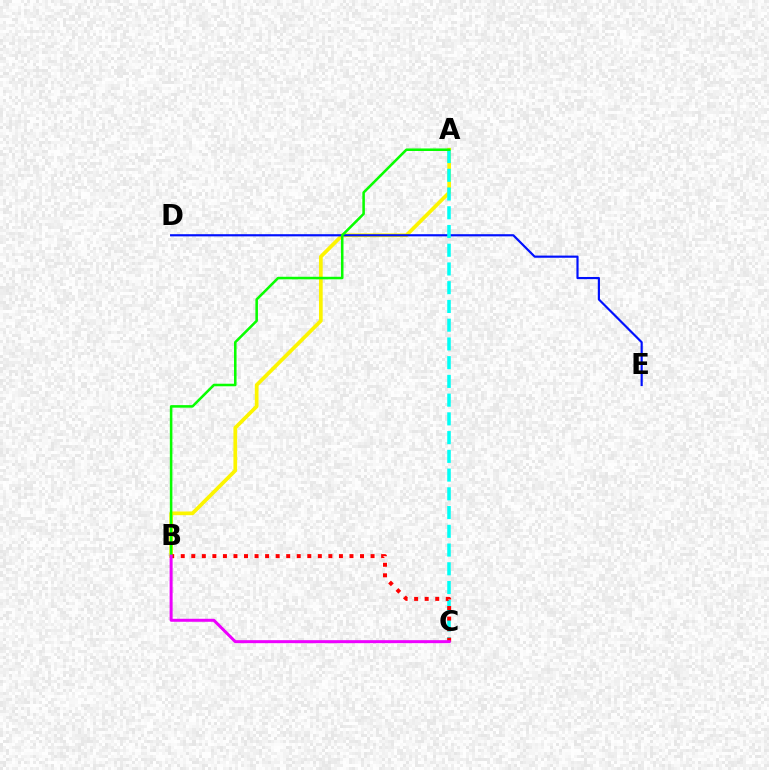{('A', 'B'): [{'color': '#fcf500', 'line_style': 'solid', 'thickness': 2.67}, {'color': '#08ff00', 'line_style': 'solid', 'thickness': 1.83}], ('D', 'E'): [{'color': '#0010ff', 'line_style': 'solid', 'thickness': 1.56}], ('A', 'C'): [{'color': '#00fff6', 'line_style': 'dashed', 'thickness': 2.55}], ('B', 'C'): [{'color': '#ff0000', 'line_style': 'dotted', 'thickness': 2.87}, {'color': '#ee00ff', 'line_style': 'solid', 'thickness': 2.16}]}